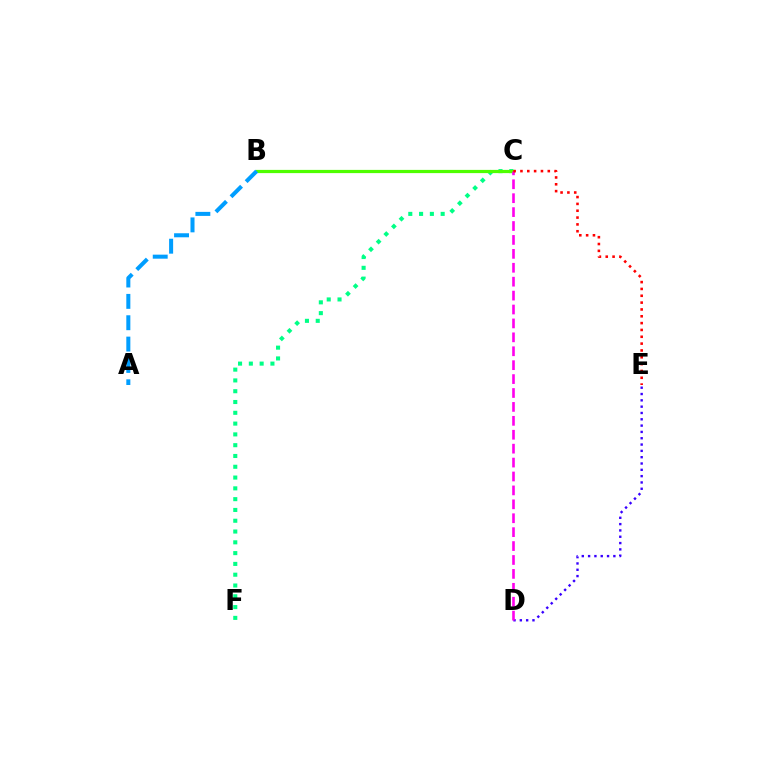{('C', 'F'): [{'color': '#00ff86', 'line_style': 'dotted', 'thickness': 2.93}], ('B', 'C'): [{'color': '#ffd500', 'line_style': 'solid', 'thickness': 2.09}, {'color': '#4fff00', 'line_style': 'solid', 'thickness': 2.32}], ('D', 'E'): [{'color': '#3700ff', 'line_style': 'dotted', 'thickness': 1.72}], ('C', 'D'): [{'color': '#ff00ed', 'line_style': 'dashed', 'thickness': 1.89}], ('A', 'B'): [{'color': '#009eff', 'line_style': 'dashed', 'thickness': 2.9}], ('C', 'E'): [{'color': '#ff0000', 'line_style': 'dotted', 'thickness': 1.86}]}